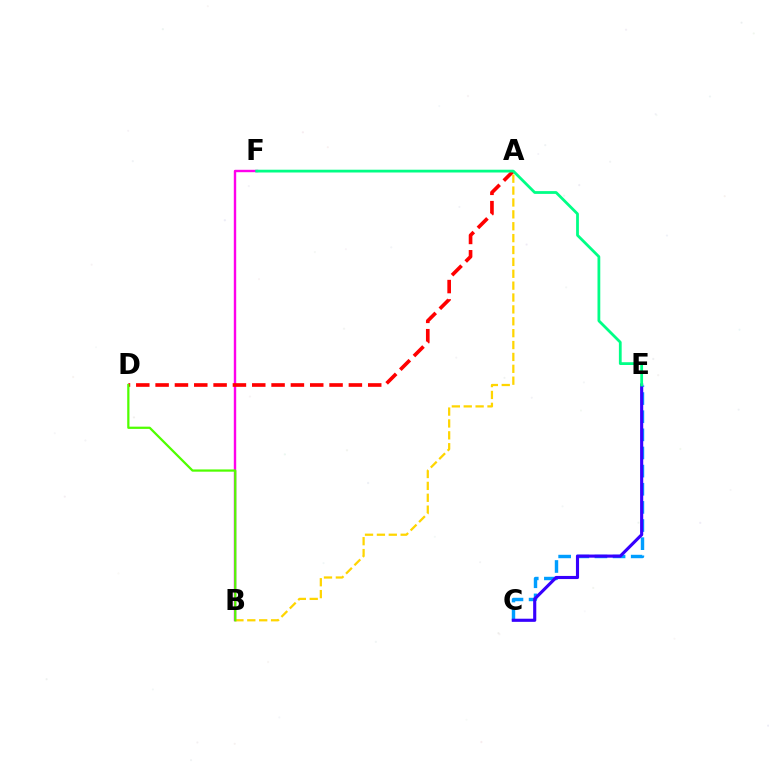{('B', 'F'): [{'color': '#ff00ed', 'line_style': 'solid', 'thickness': 1.73}], ('A', 'D'): [{'color': '#ff0000', 'line_style': 'dashed', 'thickness': 2.63}], ('C', 'E'): [{'color': '#009eff', 'line_style': 'dashed', 'thickness': 2.46}, {'color': '#3700ff', 'line_style': 'solid', 'thickness': 2.25}], ('A', 'B'): [{'color': '#ffd500', 'line_style': 'dashed', 'thickness': 1.61}], ('E', 'F'): [{'color': '#00ff86', 'line_style': 'solid', 'thickness': 2.0}], ('B', 'D'): [{'color': '#4fff00', 'line_style': 'solid', 'thickness': 1.62}]}